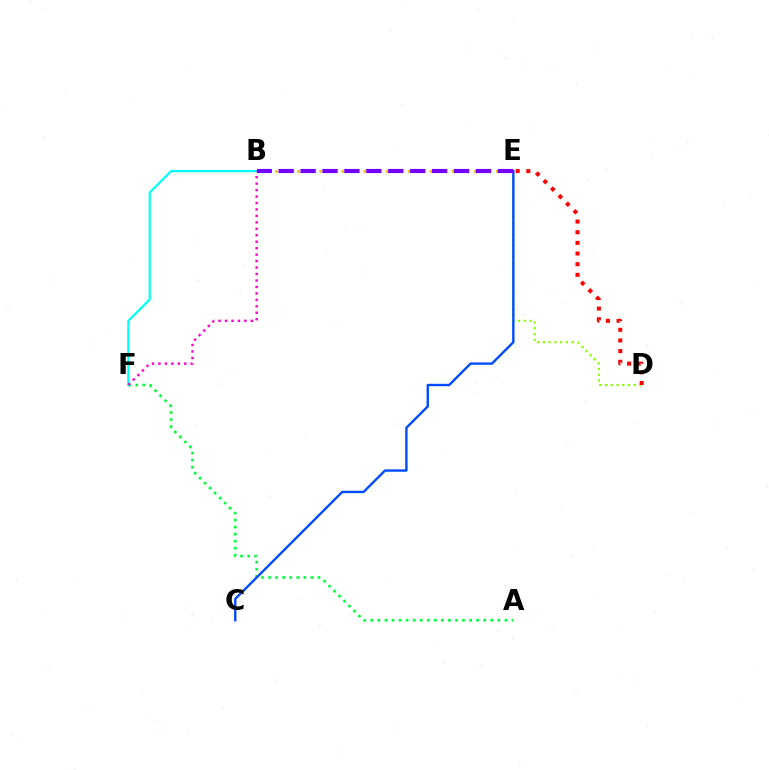{('A', 'F'): [{'color': '#00ff39', 'line_style': 'dotted', 'thickness': 1.92}], ('D', 'E'): [{'color': '#84ff00', 'line_style': 'dotted', 'thickness': 1.57}, {'color': '#ff0000', 'line_style': 'dotted', 'thickness': 2.89}], ('B', 'F'): [{'color': '#00fff6', 'line_style': 'solid', 'thickness': 1.59}, {'color': '#ff00cf', 'line_style': 'dotted', 'thickness': 1.75}], ('B', 'E'): [{'color': '#ffbd00', 'line_style': 'dotted', 'thickness': 2.0}, {'color': '#7200ff', 'line_style': 'dashed', 'thickness': 2.98}], ('C', 'E'): [{'color': '#004bff', 'line_style': 'solid', 'thickness': 1.72}]}